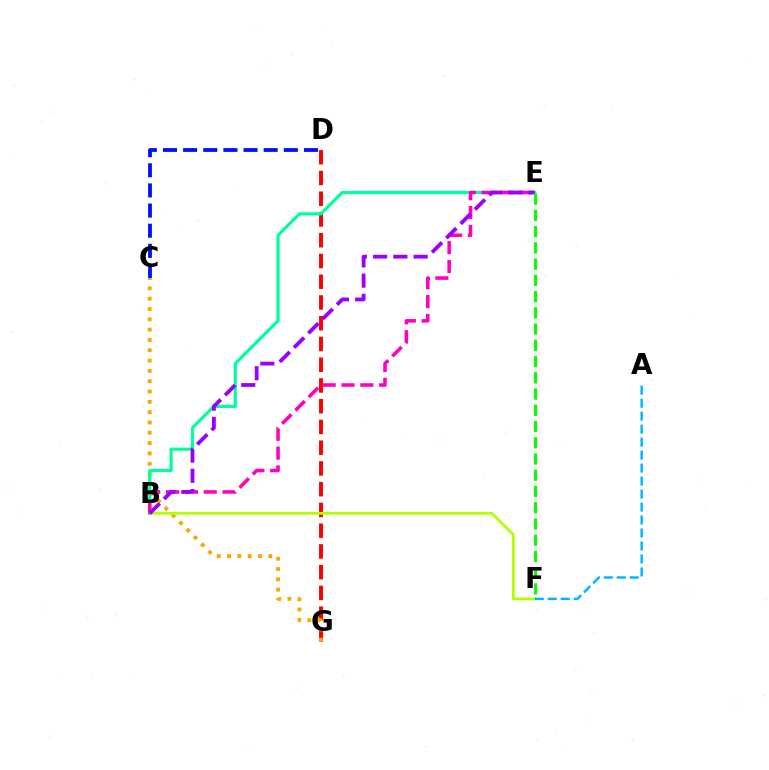{('D', 'G'): [{'color': '#ff0000', 'line_style': 'dashed', 'thickness': 2.82}], ('C', 'G'): [{'color': '#ffa500', 'line_style': 'dotted', 'thickness': 2.8}], ('B', 'F'): [{'color': '#b3ff00', 'line_style': 'solid', 'thickness': 2.0}], ('B', 'E'): [{'color': '#00ff9d', 'line_style': 'solid', 'thickness': 2.3}, {'color': '#ff00bd', 'line_style': 'dashed', 'thickness': 2.56}, {'color': '#9b00ff', 'line_style': 'dashed', 'thickness': 2.75}], ('E', 'F'): [{'color': '#08ff00', 'line_style': 'dashed', 'thickness': 2.21}], ('A', 'F'): [{'color': '#00b5ff', 'line_style': 'dashed', 'thickness': 1.76}], ('C', 'D'): [{'color': '#0010ff', 'line_style': 'dashed', 'thickness': 2.74}]}